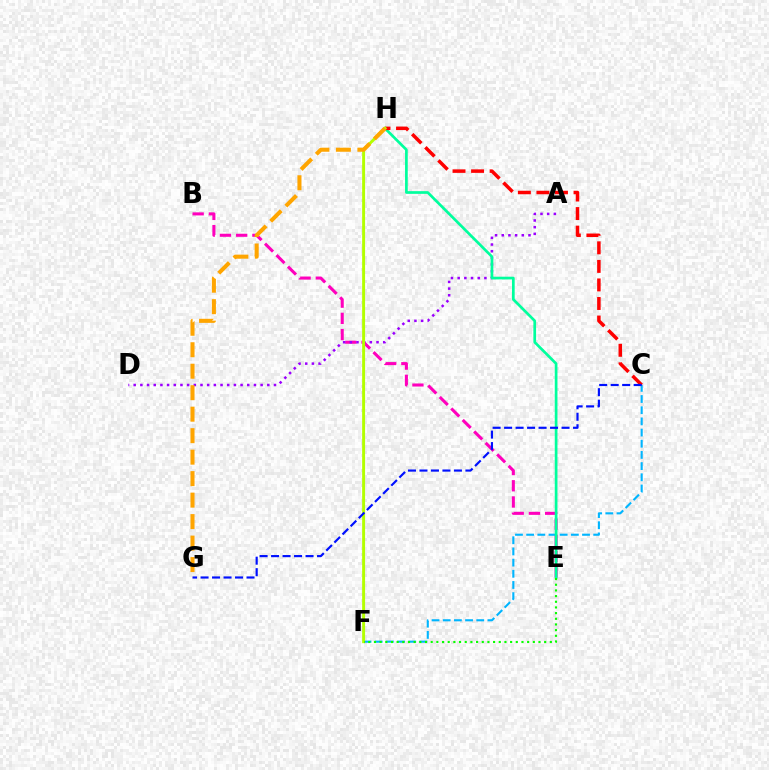{('B', 'E'): [{'color': '#ff00bd', 'line_style': 'dashed', 'thickness': 2.2}], ('A', 'D'): [{'color': '#9b00ff', 'line_style': 'dotted', 'thickness': 1.82}], ('C', 'F'): [{'color': '#00b5ff', 'line_style': 'dashed', 'thickness': 1.52}], ('E', 'H'): [{'color': '#00ff9d', 'line_style': 'solid', 'thickness': 1.94}], ('C', 'H'): [{'color': '#ff0000', 'line_style': 'dashed', 'thickness': 2.52}], ('F', 'H'): [{'color': '#b3ff00', 'line_style': 'solid', 'thickness': 2.11}], ('G', 'H'): [{'color': '#ffa500', 'line_style': 'dashed', 'thickness': 2.92}], ('C', 'G'): [{'color': '#0010ff', 'line_style': 'dashed', 'thickness': 1.56}], ('E', 'F'): [{'color': '#08ff00', 'line_style': 'dotted', 'thickness': 1.54}]}